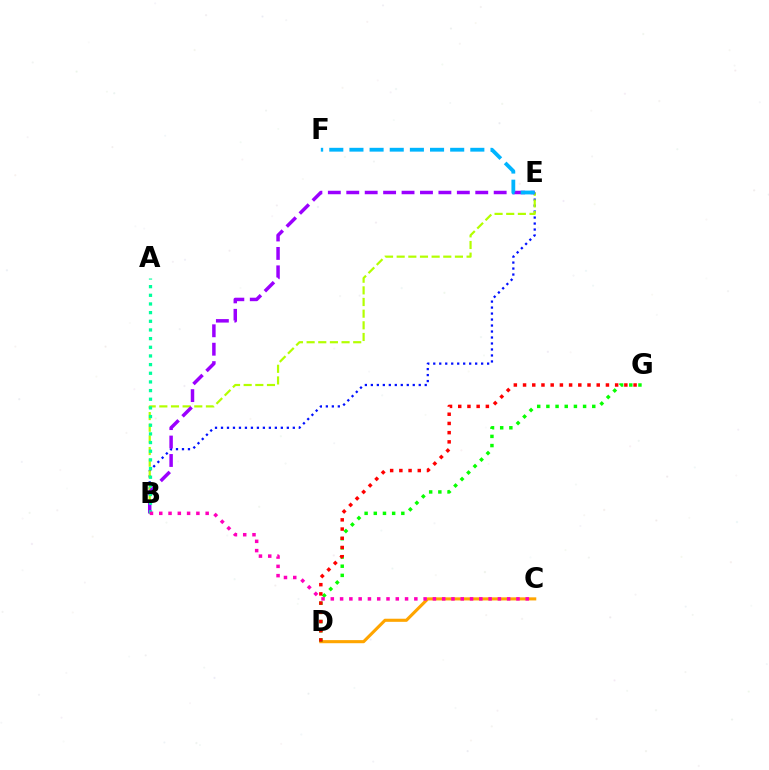{('B', 'E'): [{'color': '#0010ff', 'line_style': 'dotted', 'thickness': 1.63}, {'color': '#b3ff00', 'line_style': 'dashed', 'thickness': 1.58}, {'color': '#9b00ff', 'line_style': 'dashed', 'thickness': 2.5}], ('C', 'D'): [{'color': '#ffa500', 'line_style': 'solid', 'thickness': 2.23}], ('D', 'G'): [{'color': '#08ff00', 'line_style': 'dotted', 'thickness': 2.49}, {'color': '#ff0000', 'line_style': 'dotted', 'thickness': 2.5}], ('E', 'F'): [{'color': '#00b5ff', 'line_style': 'dashed', 'thickness': 2.74}], ('A', 'B'): [{'color': '#00ff9d', 'line_style': 'dotted', 'thickness': 2.35}], ('B', 'C'): [{'color': '#ff00bd', 'line_style': 'dotted', 'thickness': 2.52}]}